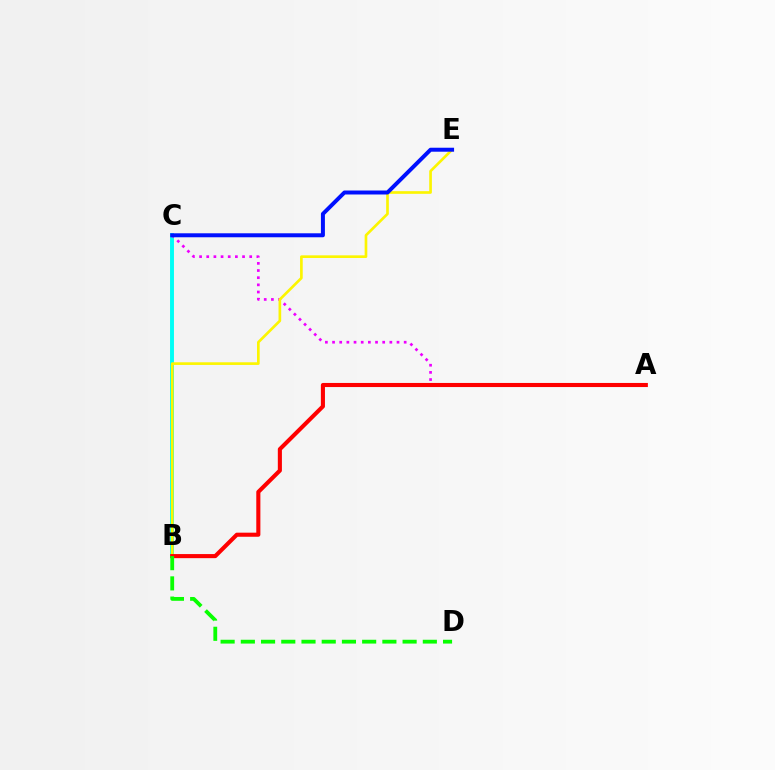{('B', 'C'): [{'color': '#00fff6', 'line_style': 'solid', 'thickness': 2.82}], ('A', 'C'): [{'color': '#ee00ff', 'line_style': 'dotted', 'thickness': 1.95}], ('B', 'E'): [{'color': '#fcf500', 'line_style': 'solid', 'thickness': 1.92}], ('A', 'B'): [{'color': '#ff0000', 'line_style': 'solid', 'thickness': 2.95}], ('C', 'E'): [{'color': '#0010ff', 'line_style': 'solid', 'thickness': 2.87}], ('B', 'D'): [{'color': '#08ff00', 'line_style': 'dashed', 'thickness': 2.75}]}